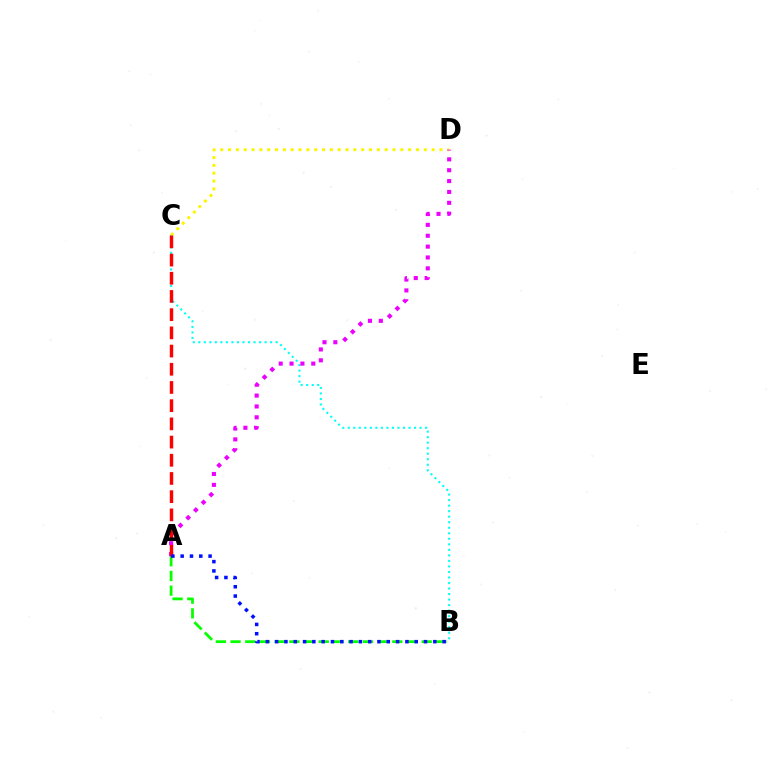{('B', 'C'): [{'color': '#00fff6', 'line_style': 'dotted', 'thickness': 1.5}], ('C', 'D'): [{'color': '#fcf500', 'line_style': 'dotted', 'thickness': 2.13}], ('A', 'D'): [{'color': '#ee00ff', 'line_style': 'dotted', 'thickness': 2.95}], ('A', 'B'): [{'color': '#08ff00', 'line_style': 'dashed', 'thickness': 2.0}, {'color': '#0010ff', 'line_style': 'dotted', 'thickness': 2.53}], ('A', 'C'): [{'color': '#ff0000', 'line_style': 'dashed', 'thickness': 2.47}]}